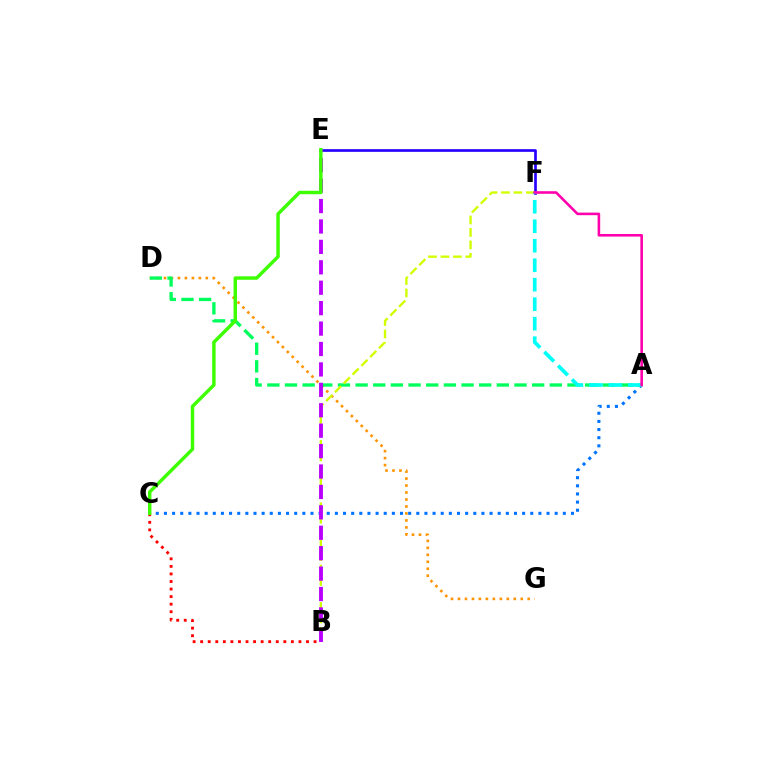{('D', 'G'): [{'color': '#ff9400', 'line_style': 'dotted', 'thickness': 1.89}], ('E', 'F'): [{'color': '#2500ff', 'line_style': 'solid', 'thickness': 1.92}], ('B', 'C'): [{'color': '#ff0000', 'line_style': 'dotted', 'thickness': 2.05}], ('A', 'C'): [{'color': '#0074ff', 'line_style': 'dotted', 'thickness': 2.21}], ('A', 'D'): [{'color': '#00ff5c', 'line_style': 'dashed', 'thickness': 2.4}], ('B', 'F'): [{'color': '#d1ff00', 'line_style': 'dashed', 'thickness': 1.69}], ('B', 'E'): [{'color': '#b900ff', 'line_style': 'dashed', 'thickness': 2.77}], ('A', 'F'): [{'color': '#00fff6', 'line_style': 'dashed', 'thickness': 2.65}, {'color': '#ff00ac', 'line_style': 'solid', 'thickness': 1.87}], ('C', 'E'): [{'color': '#3dff00', 'line_style': 'solid', 'thickness': 2.47}]}